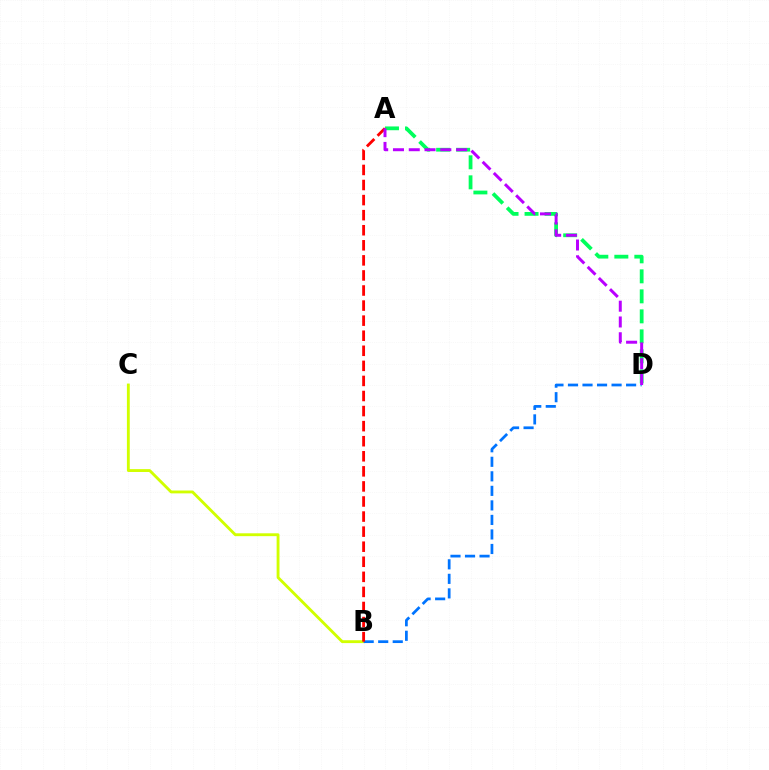{('A', 'D'): [{'color': '#00ff5c', 'line_style': 'dashed', 'thickness': 2.72}, {'color': '#b900ff', 'line_style': 'dashed', 'thickness': 2.14}], ('B', 'C'): [{'color': '#d1ff00', 'line_style': 'solid', 'thickness': 2.06}], ('B', 'D'): [{'color': '#0074ff', 'line_style': 'dashed', 'thickness': 1.97}], ('A', 'B'): [{'color': '#ff0000', 'line_style': 'dashed', 'thickness': 2.05}]}